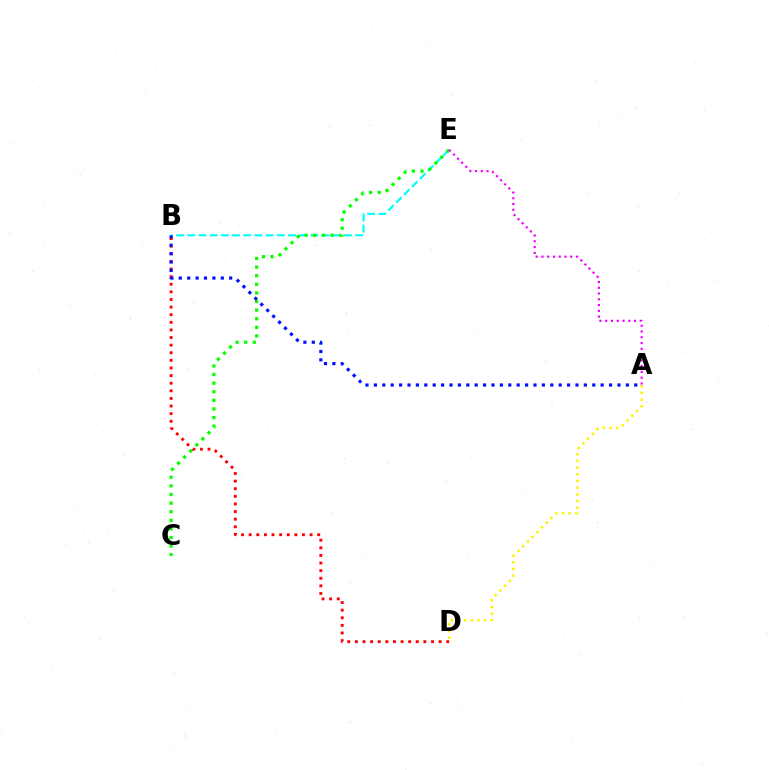{('B', 'E'): [{'color': '#00fff6', 'line_style': 'dashed', 'thickness': 1.52}], ('C', 'E'): [{'color': '#08ff00', 'line_style': 'dotted', 'thickness': 2.34}], ('A', 'D'): [{'color': '#fcf500', 'line_style': 'dotted', 'thickness': 1.82}], ('B', 'D'): [{'color': '#ff0000', 'line_style': 'dotted', 'thickness': 2.07}], ('A', 'E'): [{'color': '#ee00ff', 'line_style': 'dotted', 'thickness': 1.57}], ('A', 'B'): [{'color': '#0010ff', 'line_style': 'dotted', 'thickness': 2.28}]}